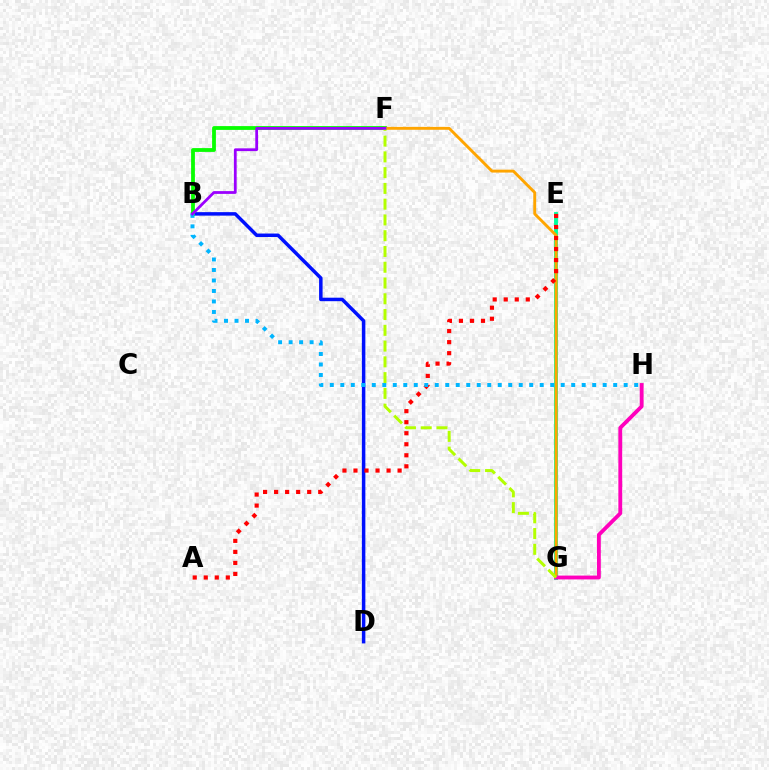{('E', 'G'): [{'color': '#00ff9d', 'line_style': 'solid', 'thickness': 2.78}], ('B', 'D'): [{'color': '#0010ff', 'line_style': 'solid', 'thickness': 2.51}], ('B', 'F'): [{'color': '#08ff00', 'line_style': 'solid', 'thickness': 2.73}, {'color': '#9b00ff', 'line_style': 'solid', 'thickness': 1.99}], ('F', 'G'): [{'color': '#ffa500', 'line_style': 'solid', 'thickness': 2.09}, {'color': '#b3ff00', 'line_style': 'dashed', 'thickness': 2.14}], ('G', 'H'): [{'color': '#ff00bd', 'line_style': 'solid', 'thickness': 2.77}], ('A', 'E'): [{'color': '#ff0000', 'line_style': 'dotted', 'thickness': 3.0}], ('B', 'H'): [{'color': '#00b5ff', 'line_style': 'dotted', 'thickness': 2.85}]}